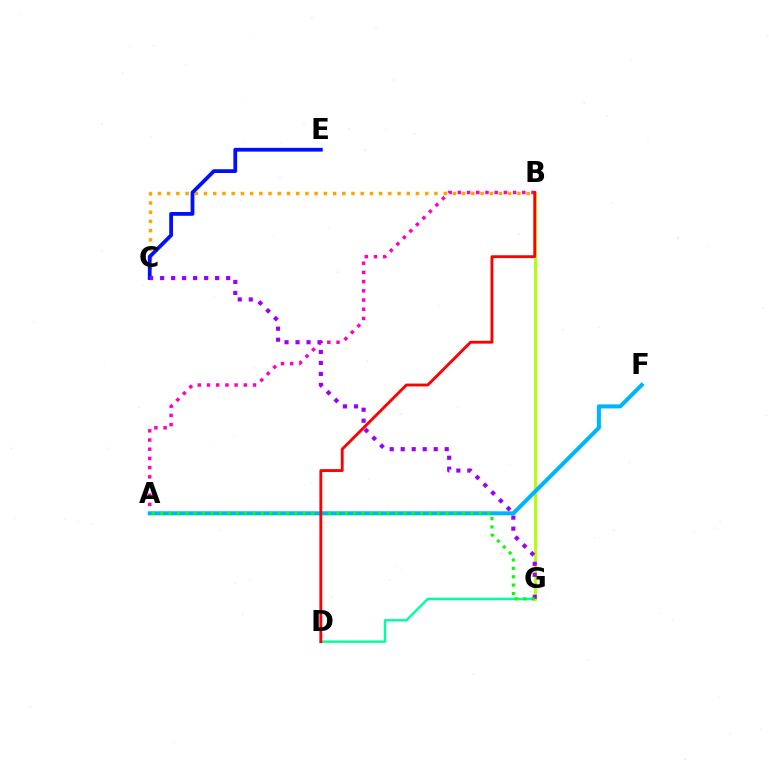{('B', 'C'): [{'color': '#ffa500', 'line_style': 'dotted', 'thickness': 2.5}], ('D', 'G'): [{'color': '#00ff9d', 'line_style': 'solid', 'thickness': 1.74}], ('C', 'E'): [{'color': '#0010ff', 'line_style': 'solid', 'thickness': 2.72}], ('A', 'B'): [{'color': '#ff00bd', 'line_style': 'dotted', 'thickness': 2.5}], ('B', 'G'): [{'color': '#b3ff00', 'line_style': 'solid', 'thickness': 2.08}], ('C', 'G'): [{'color': '#9b00ff', 'line_style': 'dotted', 'thickness': 2.99}], ('A', 'F'): [{'color': '#00b5ff', 'line_style': 'solid', 'thickness': 2.91}], ('A', 'G'): [{'color': '#08ff00', 'line_style': 'dotted', 'thickness': 2.28}], ('B', 'D'): [{'color': '#ff0000', 'line_style': 'solid', 'thickness': 2.05}]}